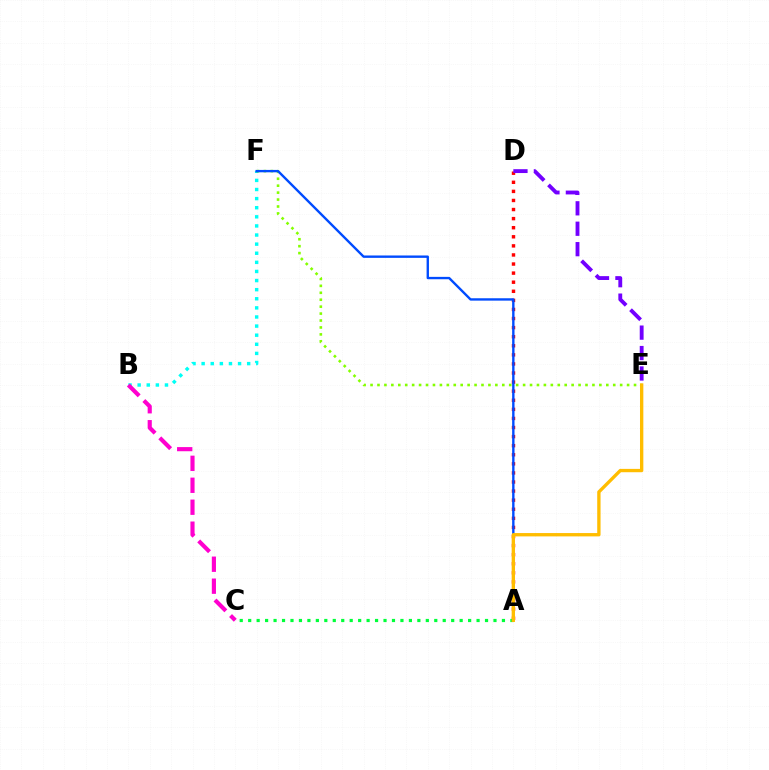{('B', 'F'): [{'color': '#00fff6', 'line_style': 'dotted', 'thickness': 2.47}], ('A', 'D'): [{'color': '#ff0000', 'line_style': 'dotted', 'thickness': 2.47}], ('A', 'C'): [{'color': '#00ff39', 'line_style': 'dotted', 'thickness': 2.3}], ('E', 'F'): [{'color': '#84ff00', 'line_style': 'dotted', 'thickness': 1.88}], ('A', 'F'): [{'color': '#004bff', 'line_style': 'solid', 'thickness': 1.71}], ('A', 'E'): [{'color': '#ffbd00', 'line_style': 'solid', 'thickness': 2.4}], ('B', 'C'): [{'color': '#ff00cf', 'line_style': 'dashed', 'thickness': 2.98}], ('D', 'E'): [{'color': '#7200ff', 'line_style': 'dashed', 'thickness': 2.78}]}